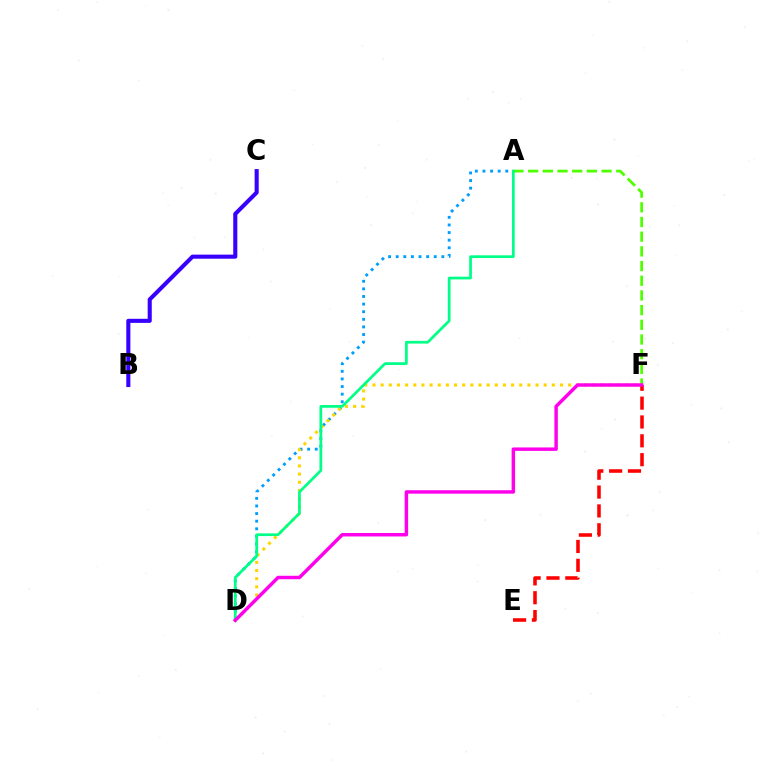{('E', 'F'): [{'color': '#ff0000', 'line_style': 'dashed', 'thickness': 2.56}], ('A', 'D'): [{'color': '#009eff', 'line_style': 'dotted', 'thickness': 2.07}, {'color': '#00ff86', 'line_style': 'solid', 'thickness': 1.96}], ('A', 'F'): [{'color': '#4fff00', 'line_style': 'dashed', 'thickness': 2.0}], ('D', 'F'): [{'color': '#ffd500', 'line_style': 'dotted', 'thickness': 2.22}, {'color': '#ff00ed', 'line_style': 'solid', 'thickness': 2.49}], ('B', 'C'): [{'color': '#3700ff', 'line_style': 'solid', 'thickness': 2.94}]}